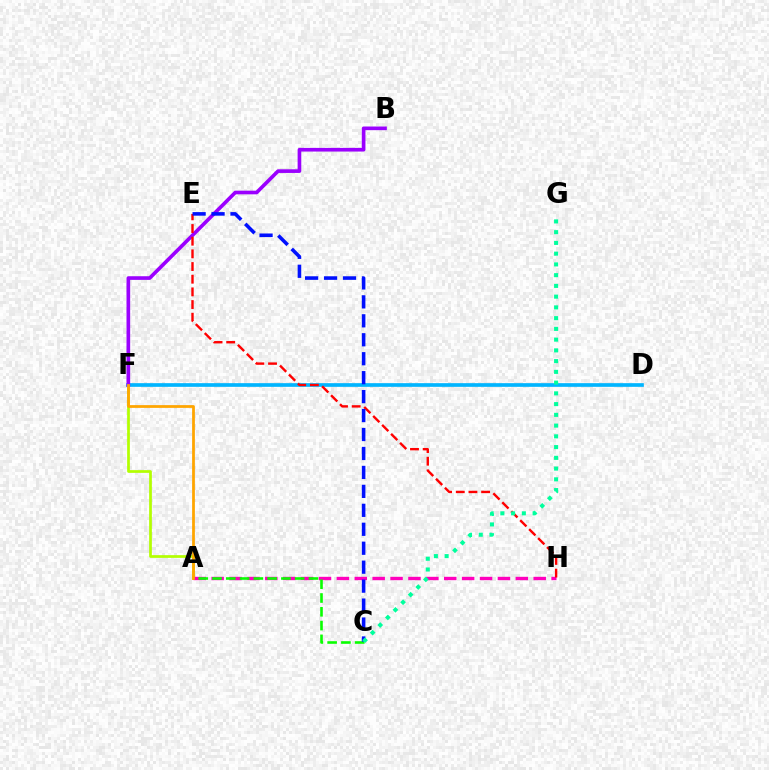{('A', 'F'): [{'color': '#b3ff00', 'line_style': 'solid', 'thickness': 1.96}, {'color': '#ffa500', 'line_style': 'solid', 'thickness': 1.98}], ('D', 'F'): [{'color': '#00b5ff', 'line_style': 'solid', 'thickness': 2.64}], ('B', 'F'): [{'color': '#9b00ff', 'line_style': 'solid', 'thickness': 2.63}], ('A', 'H'): [{'color': '#ff00bd', 'line_style': 'dashed', 'thickness': 2.43}], ('A', 'C'): [{'color': '#08ff00', 'line_style': 'dashed', 'thickness': 1.87}], ('E', 'H'): [{'color': '#ff0000', 'line_style': 'dashed', 'thickness': 1.72}], ('C', 'E'): [{'color': '#0010ff', 'line_style': 'dashed', 'thickness': 2.57}], ('C', 'G'): [{'color': '#00ff9d', 'line_style': 'dotted', 'thickness': 2.92}]}